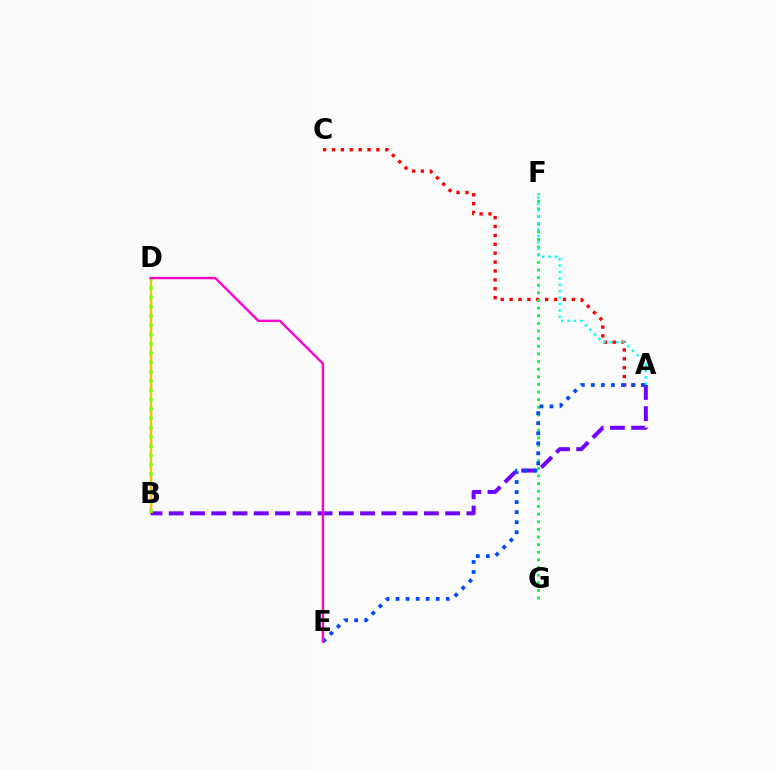{('A', 'C'): [{'color': '#ff0000', 'line_style': 'dotted', 'thickness': 2.41}], ('B', 'D'): [{'color': '#ffbd00', 'line_style': 'solid', 'thickness': 1.71}, {'color': '#84ff00', 'line_style': 'dotted', 'thickness': 2.53}], ('F', 'G'): [{'color': '#00ff39', 'line_style': 'dotted', 'thickness': 2.07}], ('A', 'B'): [{'color': '#7200ff', 'line_style': 'dashed', 'thickness': 2.89}], ('A', 'F'): [{'color': '#00fff6', 'line_style': 'dotted', 'thickness': 1.74}], ('A', 'E'): [{'color': '#004bff', 'line_style': 'dotted', 'thickness': 2.73}], ('D', 'E'): [{'color': '#ff00cf', 'line_style': 'solid', 'thickness': 1.71}]}